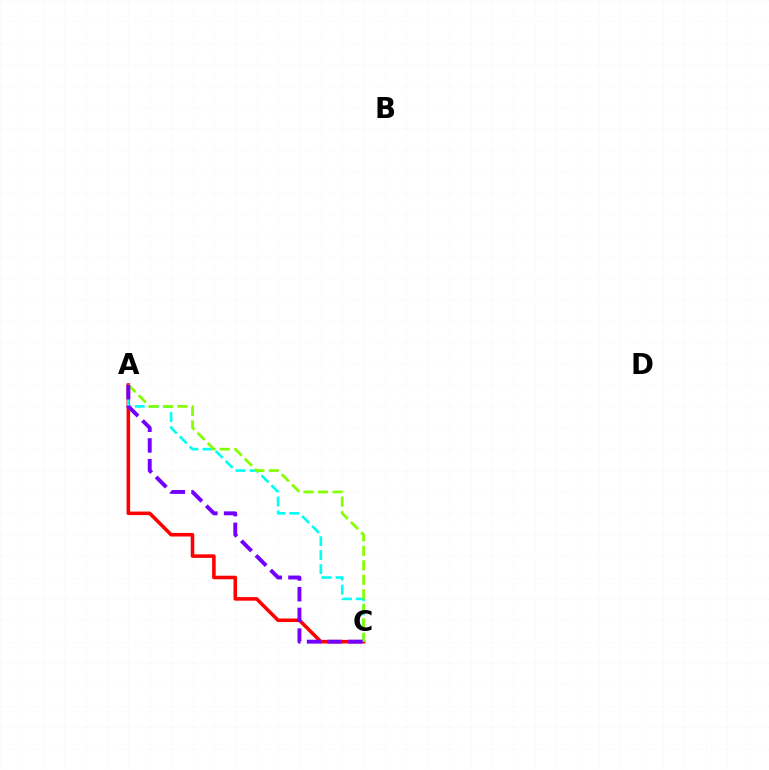{('A', 'C'): [{'color': '#ff0000', 'line_style': 'solid', 'thickness': 2.56}, {'color': '#00fff6', 'line_style': 'dashed', 'thickness': 1.9}, {'color': '#84ff00', 'line_style': 'dashed', 'thickness': 1.97}, {'color': '#7200ff', 'line_style': 'dashed', 'thickness': 2.81}]}